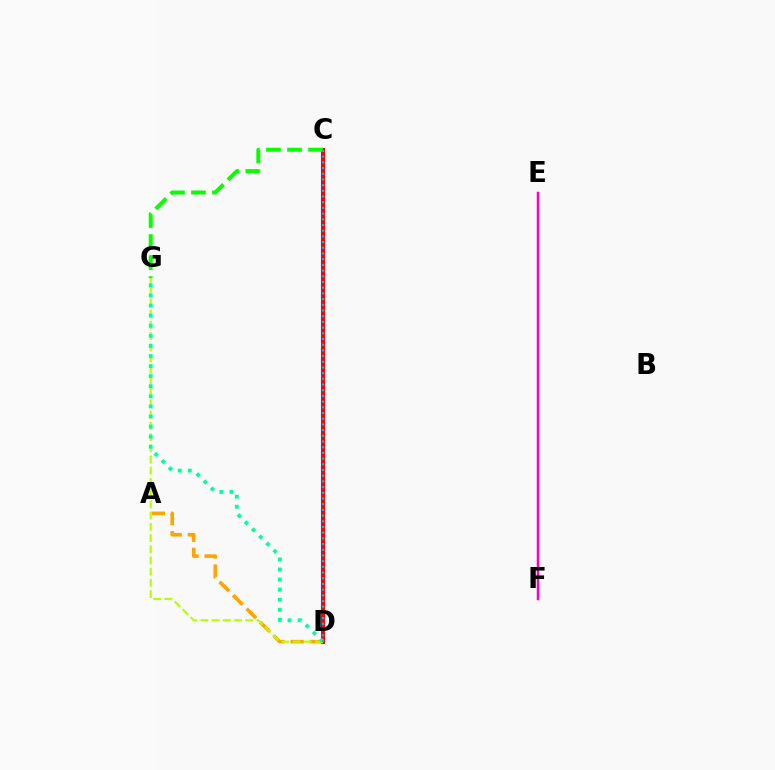{('C', 'D'): [{'color': '#9b00ff', 'line_style': 'solid', 'thickness': 2.9}, {'color': '#0010ff', 'line_style': 'dotted', 'thickness': 2.92}, {'color': '#ff0000', 'line_style': 'solid', 'thickness': 2.92}, {'color': '#00b5ff', 'line_style': 'dotted', 'thickness': 1.55}], ('A', 'D'): [{'color': '#ffa500', 'line_style': 'dashed', 'thickness': 2.6}], ('D', 'G'): [{'color': '#b3ff00', 'line_style': 'dashed', 'thickness': 1.52}, {'color': '#00ff9d', 'line_style': 'dotted', 'thickness': 2.74}], ('C', 'G'): [{'color': '#08ff00', 'line_style': 'dashed', 'thickness': 2.86}], ('E', 'F'): [{'color': '#ff00bd', 'line_style': 'solid', 'thickness': 1.79}]}